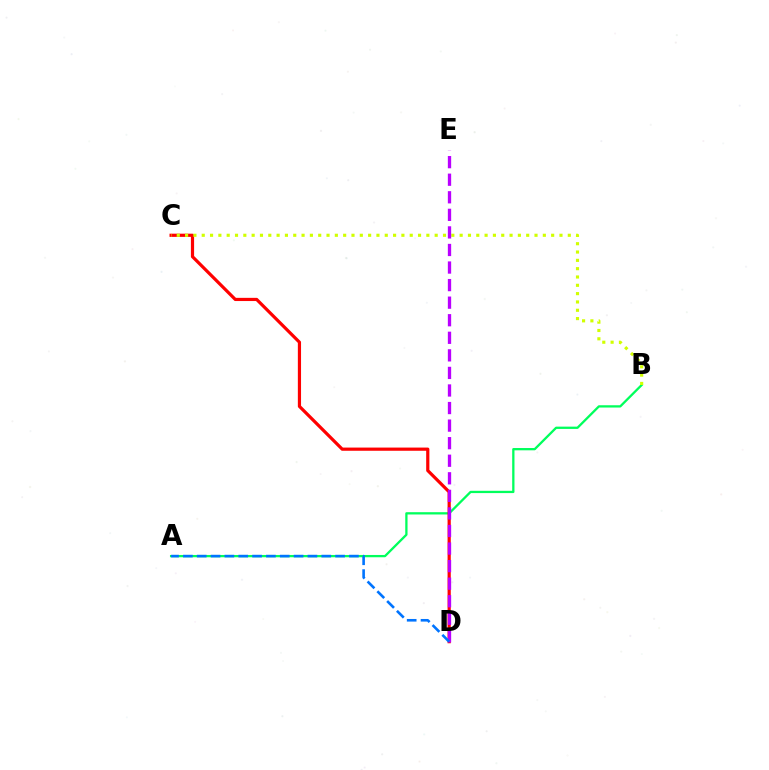{('A', 'B'): [{'color': '#00ff5c', 'line_style': 'solid', 'thickness': 1.65}], ('C', 'D'): [{'color': '#ff0000', 'line_style': 'solid', 'thickness': 2.3}], ('B', 'C'): [{'color': '#d1ff00', 'line_style': 'dotted', 'thickness': 2.26}], ('D', 'E'): [{'color': '#b900ff', 'line_style': 'dashed', 'thickness': 2.39}], ('A', 'D'): [{'color': '#0074ff', 'line_style': 'dashed', 'thickness': 1.88}]}